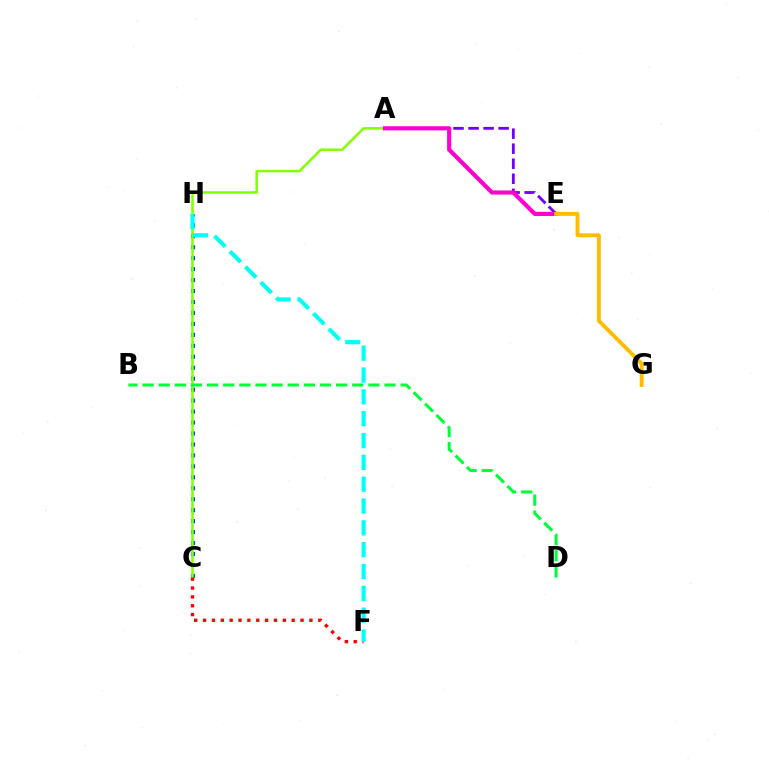{('C', 'H'): [{'color': '#004bff', 'line_style': 'dotted', 'thickness': 2.98}], ('A', 'C'): [{'color': '#84ff00', 'line_style': 'solid', 'thickness': 1.81}], ('A', 'E'): [{'color': '#7200ff', 'line_style': 'dashed', 'thickness': 2.04}, {'color': '#ff00cf', 'line_style': 'solid', 'thickness': 2.99}], ('C', 'F'): [{'color': '#ff0000', 'line_style': 'dotted', 'thickness': 2.41}], ('F', 'H'): [{'color': '#00fff6', 'line_style': 'dashed', 'thickness': 2.97}], ('B', 'D'): [{'color': '#00ff39', 'line_style': 'dashed', 'thickness': 2.19}], ('E', 'G'): [{'color': '#ffbd00', 'line_style': 'solid', 'thickness': 2.8}]}